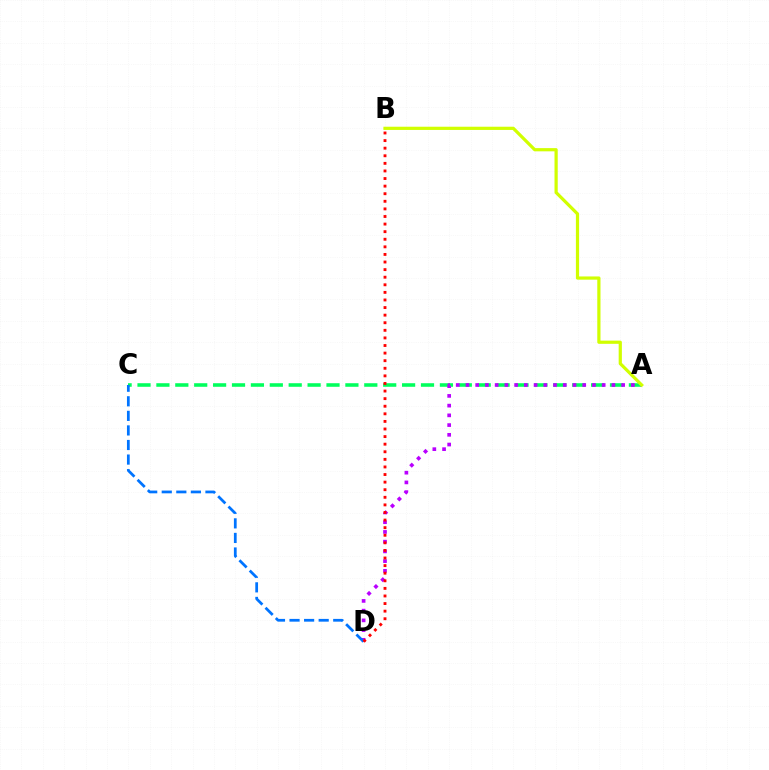{('A', 'C'): [{'color': '#00ff5c', 'line_style': 'dashed', 'thickness': 2.57}], ('A', 'D'): [{'color': '#b900ff', 'line_style': 'dotted', 'thickness': 2.64}], ('A', 'B'): [{'color': '#d1ff00', 'line_style': 'solid', 'thickness': 2.31}], ('C', 'D'): [{'color': '#0074ff', 'line_style': 'dashed', 'thickness': 1.98}], ('B', 'D'): [{'color': '#ff0000', 'line_style': 'dotted', 'thickness': 2.06}]}